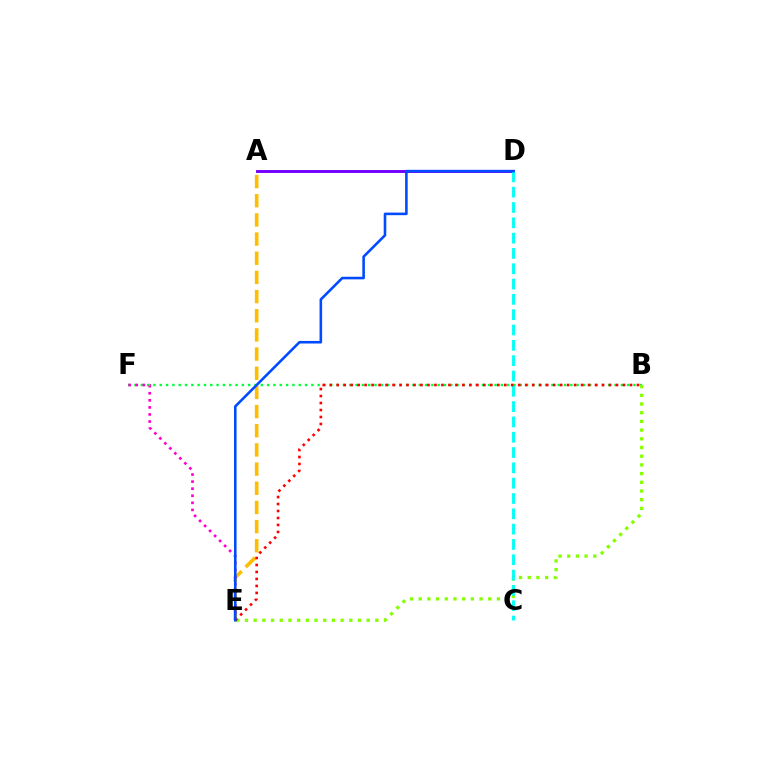{('A', 'E'): [{'color': '#ffbd00', 'line_style': 'dashed', 'thickness': 2.6}], ('B', 'F'): [{'color': '#00ff39', 'line_style': 'dotted', 'thickness': 1.72}], ('A', 'D'): [{'color': '#7200ff', 'line_style': 'solid', 'thickness': 2.09}], ('E', 'F'): [{'color': '#ff00cf', 'line_style': 'dotted', 'thickness': 1.92}], ('B', 'E'): [{'color': '#84ff00', 'line_style': 'dotted', 'thickness': 2.36}, {'color': '#ff0000', 'line_style': 'dotted', 'thickness': 1.9}], ('C', 'D'): [{'color': '#00fff6', 'line_style': 'dashed', 'thickness': 2.08}], ('D', 'E'): [{'color': '#004bff', 'line_style': 'solid', 'thickness': 1.86}]}